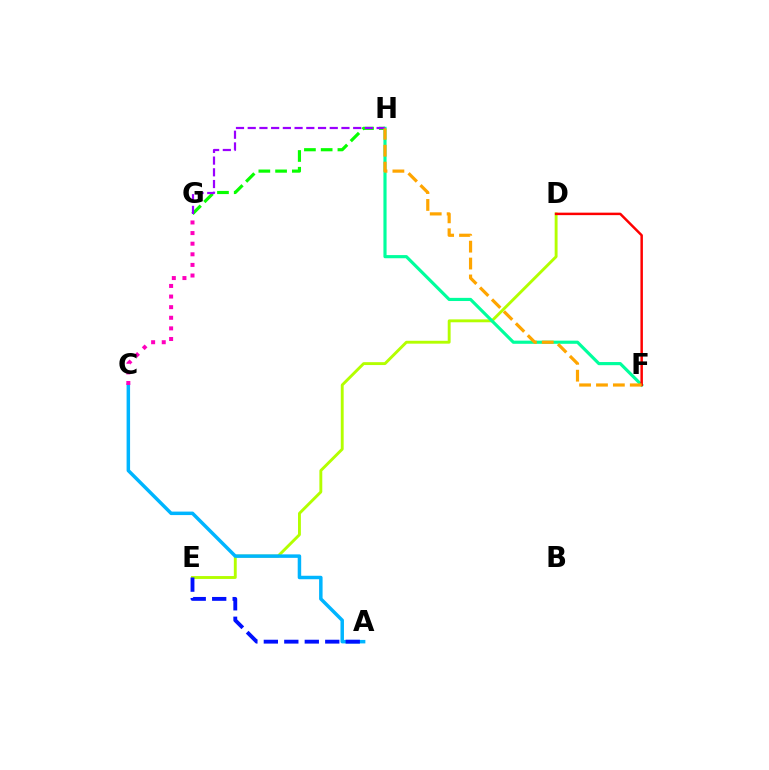{('D', 'E'): [{'color': '#b3ff00', 'line_style': 'solid', 'thickness': 2.08}], ('G', 'H'): [{'color': '#08ff00', 'line_style': 'dashed', 'thickness': 2.27}, {'color': '#9b00ff', 'line_style': 'dashed', 'thickness': 1.59}], ('F', 'H'): [{'color': '#00ff9d', 'line_style': 'solid', 'thickness': 2.27}, {'color': '#ffa500', 'line_style': 'dashed', 'thickness': 2.3}], ('A', 'C'): [{'color': '#00b5ff', 'line_style': 'solid', 'thickness': 2.51}], ('D', 'F'): [{'color': '#ff0000', 'line_style': 'solid', 'thickness': 1.78}], ('C', 'G'): [{'color': '#ff00bd', 'line_style': 'dotted', 'thickness': 2.88}], ('A', 'E'): [{'color': '#0010ff', 'line_style': 'dashed', 'thickness': 2.78}]}